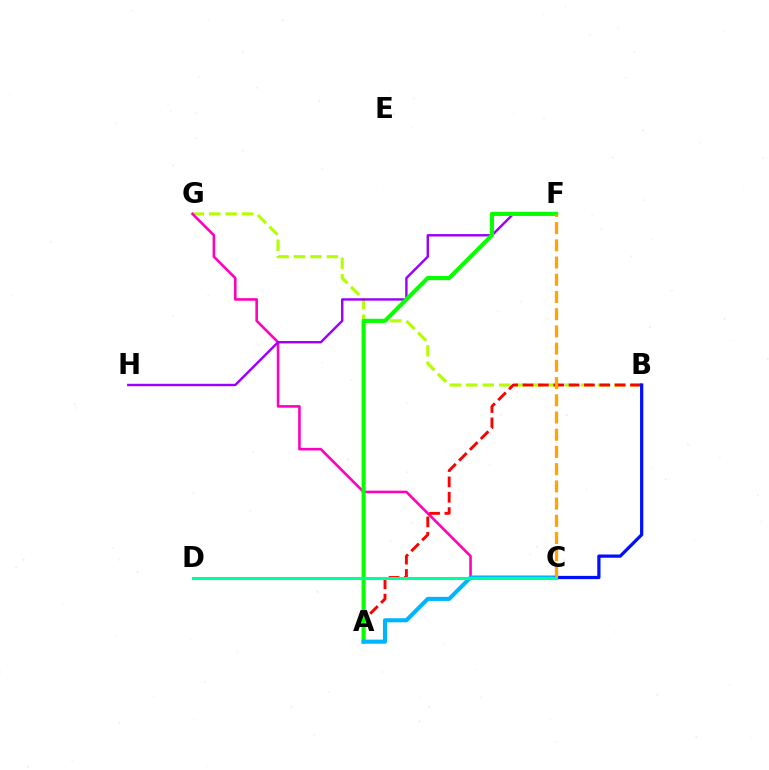{('B', 'G'): [{'color': '#b3ff00', 'line_style': 'dashed', 'thickness': 2.23}], ('C', 'G'): [{'color': '#ff00bd', 'line_style': 'solid', 'thickness': 1.87}], ('A', 'B'): [{'color': '#ff0000', 'line_style': 'dashed', 'thickness': 2.09}], ('F', 'H'): [{'color': '#9b00ff', 'line_style': 'solid', 'thickness': 1.74}], ('A', 'F'): [{'color': '#08ff00', 'line_style': 'solid', 'thickness': 2.98}], ('A', 'C'): [{'color': '#00b5ff', 'line_style': 'solid', 'thickness': 2.94}], ('B', 'C'): [{'color': '#0010ff', 'line_style': 'solid', 'thickness': 2.33}], ('C', 'F'): [{'color': '#ffa500', 'line_style': 'dashed', 'thickness': 2.34}], ('C', 'D'): [{'color': '#00ff9d', 'line_style': 'solid', 'thickness': 2.22}]}